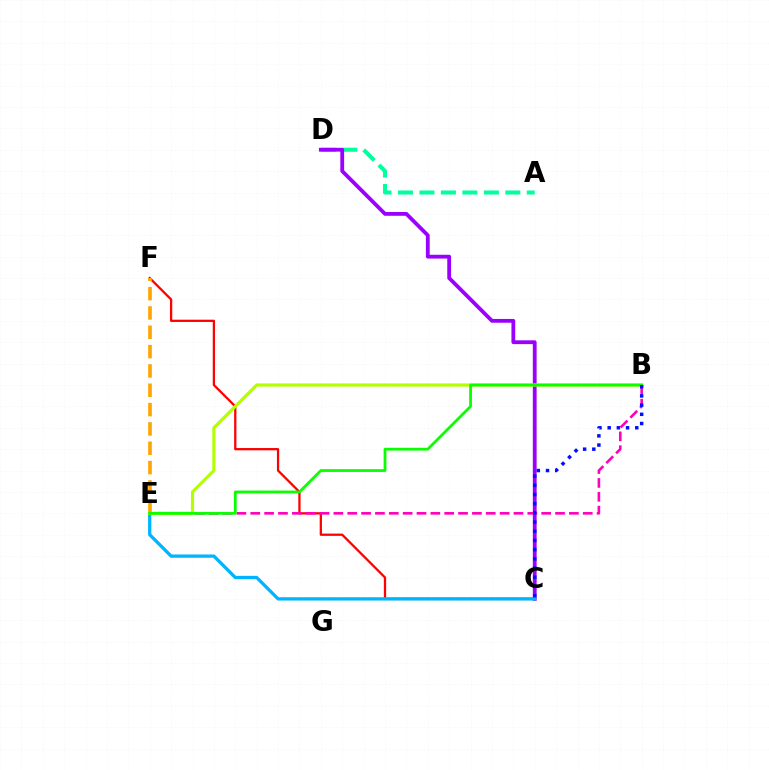{('A', 'D'): [{'color': '#00ff9d', 'line_style': 'dashed', 'thickness': 2.92}], ('C', 'D'): [{'color': '#9b00ff', 'line_style': 'solid', 'thickness': 2.74}], ('C', 'F'): [{'color': '#ff0000', 'line_style': 'solid', 'thickness': 1.64}], ('C', 'E'): [{'color': '#00b5ff', 'line_style': 'solid', 'thickness': 2.37}], ('B', 'E'): [{'color': '#ff00bd', 'line_style': 'dashed', 'thickness': 1.88}, {'color': '#b3ff00', 'line_style': 'solid', 'thickness': 2.26}, {'color': '#08ff00', 'line_style': 'solid', 'thickness': 1.99}], ('E', 'F'): [{'color': '#ffa500', 'line_style': 'dashed', 'thickness': 2.63}], ('B', 'C'): [{'color': '#0010ff', 'line_style': 'dotted', 'thickness': 2.5}]}